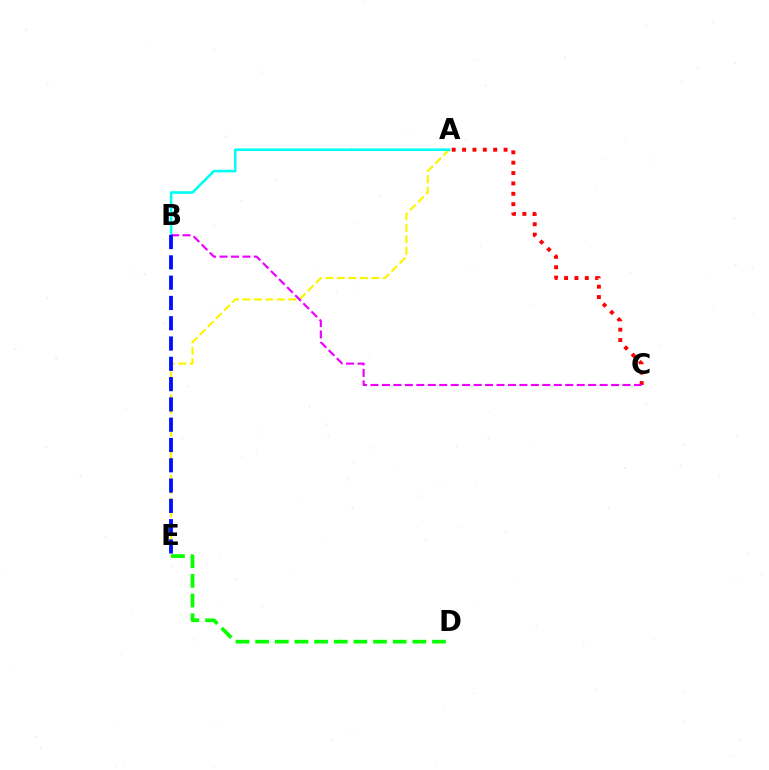{('A', 'C'): [{'color': '#ff0000', 'line_style': 'dotted', 'thickness': 2.82}], ('A', 'E'): [{'color': '#fcf500', 'line_style': 'dashed', 'thickness': 1.56}], ('A', 'B'): [{'color': '#00fff6', 'line_style': 'solid', 'thickness': 1.87}], ('D', 'E'): [{'color': '#08ff00', 'line_style': 'dashed', 'thickness': 2.67}], ('B', 'C'): [{'color': '#ee00ff', 'line_style': 'dashed', 'thickness': 1.56}], ('B', 'E'): [{'color': '#0010ff', 'line_style': 'dashed', 'thickness': 2.76}]}